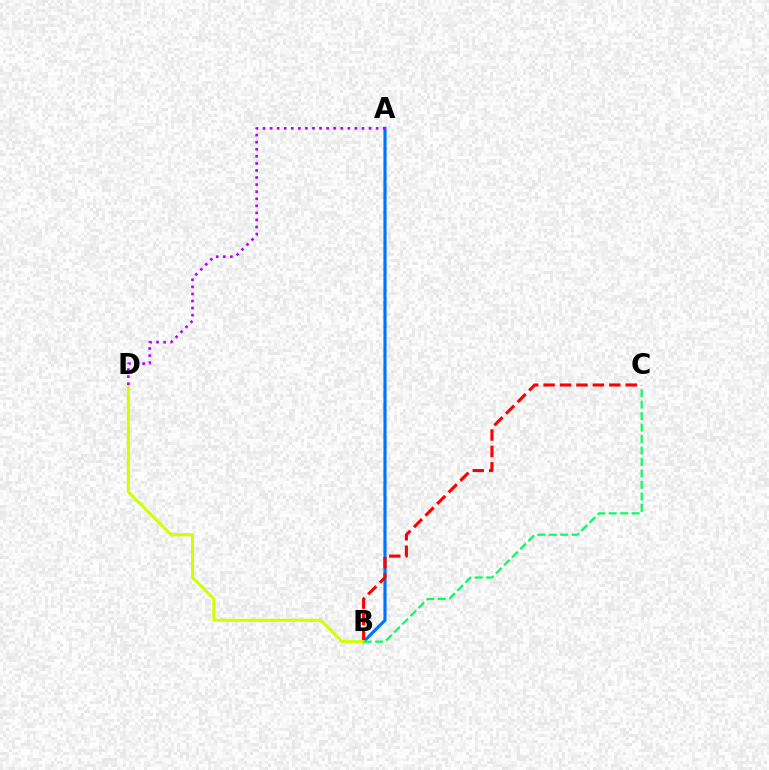{('A', 'B'): [{'color': '#0074ff', 'line_style': 'solid', 'thickness': 2.29}], ('B', 'C'): [{'color': '#ff0000', 'line_style': 'dashed', 'thickness': 2.23}, {'color': '#00ff5c', 'line_style': 'dashed', 'thickness': 1.56}], ('B', 'D'): [{'color': '#d1ff00', 'line_style': 'solid', 'thickness': 2.2}], ('A', 'D'): [{'color': '#b900ff', 'line_style': 'dotted', 'thickness': 1.92}]}